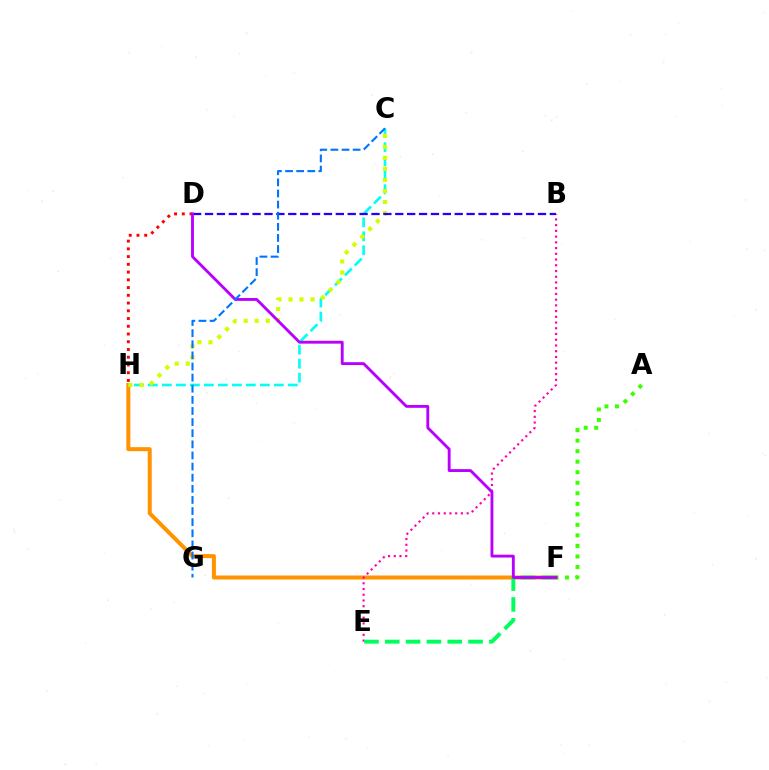{('F', 'H'): [{'color': '#ff9400', 'line_style': 'solid', 'thickness': 2.89}], ('B', 'E'): [{'color': '#ff00ac', 'line_style': 'dotted', 'thickness': 1.56}], ('E', 'F'): [{'color': '#00ff5c', 'line_style': 'dashed', 'thickness': 2.83}], ('C', 'H'): [{'color': '#00fff6', 'line_style': 'dashed', 'thickness': 1.9}, {'color': '#d1ff00', 'line_style': 'dotted', 'thickness': 3.0}], ('B', 'D'): [{'color': '#2500ff', 'line_style': 'dashed', 'thickness': 1.62}], ('A', 'F'): [{'color': '#3dff00', 'line_style': 'dotted', 'thickness': 2.86}], ('D', 'H'): [{'color': '#ff0000', 'line_style': 'dotted', 'thickness': 2.1}], ('D', 'F'): [{'color': '#b900ff', 'line_style': 'solid', 'thickness': 2.06}], ('C', 'G'): [{'color': '#0074ff', 'line_style': 'dashed', 'thickness': 1.51}]}